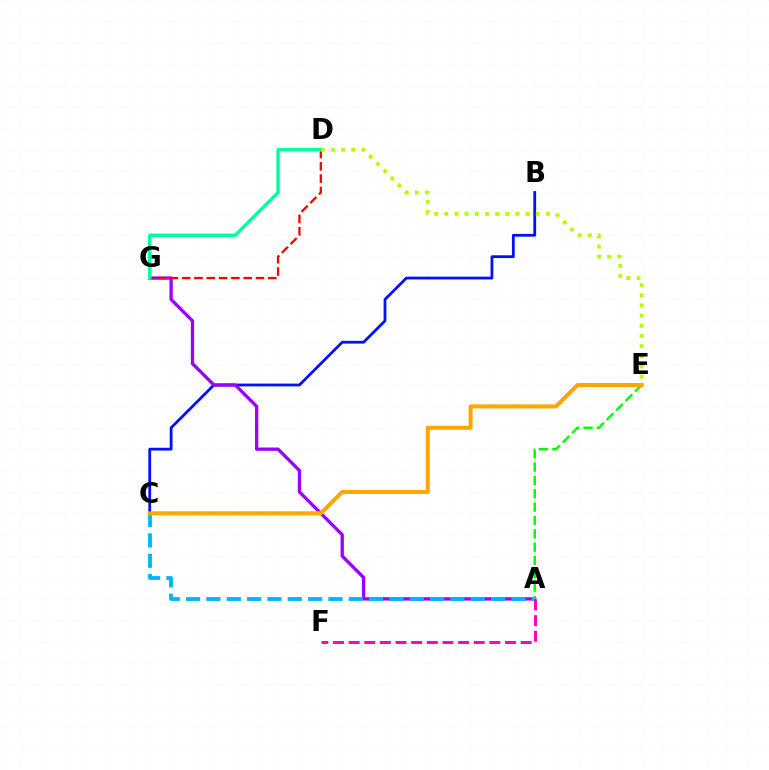{('B', 'C'): [{'color': '#0010ff', 'line_style': 'solid', 'thickness': 2.0}], ('A', 'G'): [{'color': '#9b00ff', 'line_style': 'solid', 'thickness': 2.38}], ('A', 'C'): [{'color': '#00b5ff', 'line_style': 'dashed', 'thickness': 2.76}], ('A', 'F'): [{'color': '#ff00bd', 'line_style': 'dashed', 'thickness': 2.12}], ('D', 'G'): [{'color': '#ff0000', 'line_style': 'dashed', 'thickness': 1.67}, {'color': '#00ff9d', 'line_style': 'solid', 'thickness': 2.45}], ('A', 'E'): [{'color': '#08ff00', 'line_style': 'dashed', 'thickness': 1.81}], ('C', 'E'): [{'color': '#ffa500', 'line_style': 'solid', 'thickness': 2.88}], ('D', 'E'): [{'color': '#b3ff00', 'line_style': 'dotted', 'thickness': 2.76}]}